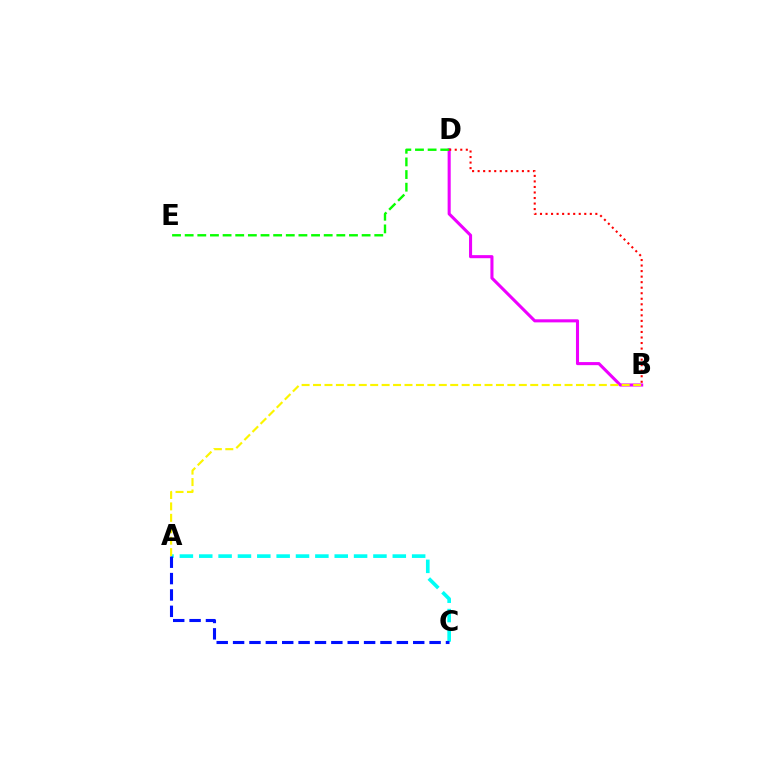{('A', 'C'): [{'color': '#00fff6', 'line_style': 'dashed', 'thickness': 2.63}, {'color': '#0010ff', 'line_style': 'dashed', 'thickness': 2.22}], ('B', 'D'): [{'color': '#ee00ff', 'line_style': 'solid', 'thickness': 2.21}, {'color': '#ff0000', 'line_style': 'dotted', 'thickness': 1.5}], ('D', 'E'): [{'color': '#08ff00', 'line_style': 'dashed', 'thickness': 1.72}], ('A', 'B'): [{'color': '#fcf500', 'line_style': 'dashed', 'thickness': 1.55}]}